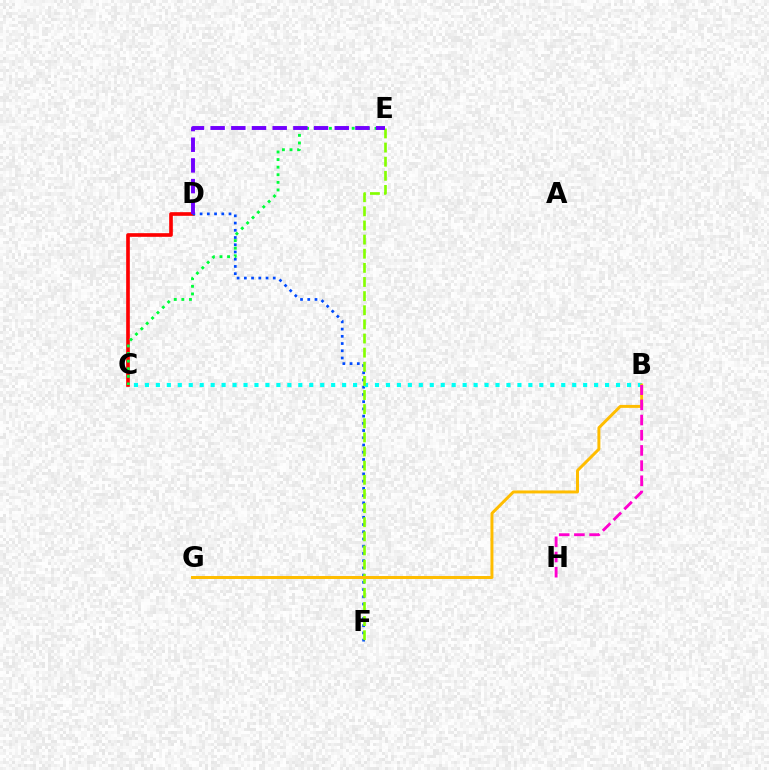{('C', 'D'): [{'color': '#ff0000', 'line_style': 'solid', 'thickness': 2.63}], ('D', 'F'): [{'color': '#004bff', 'line_style': 'dotted', 'thickness': 1.96}], ('C', 'E'): [{'color': '#00ff39', 'line_style': 'dotted', 'thickness': 2.06}], ('B', 'C'): [{'color': '#00fff6', 'line_style': 'dotted', 'thickness': 2.98}], ('E', 'F'): [{'color': '#84ff00', 'line_style': 'dashed', 'thickness': 1.92}], ('B', 'G'): [{'color': '#ffbd00', 'line_style': 'solid', 'thickness': 2.14}], ('D', 'E'): [{'color': '#7200ff', 'line_style': 'dashed', 'thickness': 2.81}], ('B', 'H'): [{'color': '#ff00cf', 'line_style': 'dashed', 'thickness': 2.06}]}